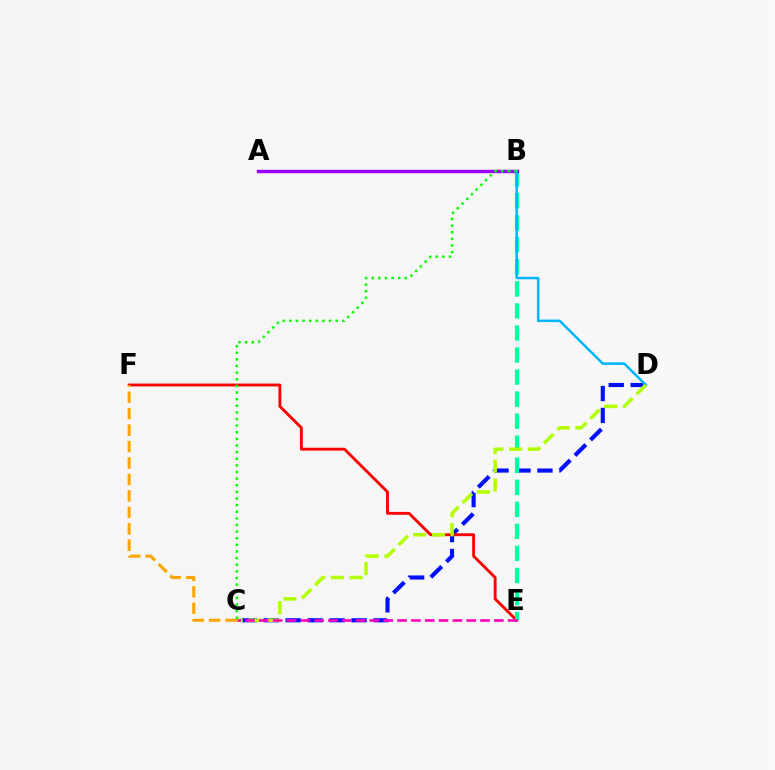{('C', 'D'): [{'color': '#0010ff', 'line_style': 'dashed', 'thickness': 2.98}, {'color': '#b3ff00', 'line_style': 'dashed', 'thickness': 2.55}], ('E', 'F'): [{'color': '#ff0000', 'line_style': 'solid', 'thickness': 2.07}], ('B', 'E'): [{'color': '#00ff9d', 'line_style': 'dashed', 'thickness': 2.99}], ('A', 'B'): [{'color': '#9b00ff', 'line_style': 'solid', 'thickness': 2.46}], ('B', 'D'): [{'color': '#00b5ff', 'line_style': 'solid', 'thickness': 1.81}], ('C', 'F'): [{'color': '#ffa500', 'line_style': 'dashed', 'thickness': 2.23}], ('B', 'C'): [{'color': '#08ff00', 'line_style': 'dotted', 'thickness': 1.8}], ('C', 'E'): [{'color': '#ff00bd', 'line_style': 'dashed', 'thickness': 1.88}]}